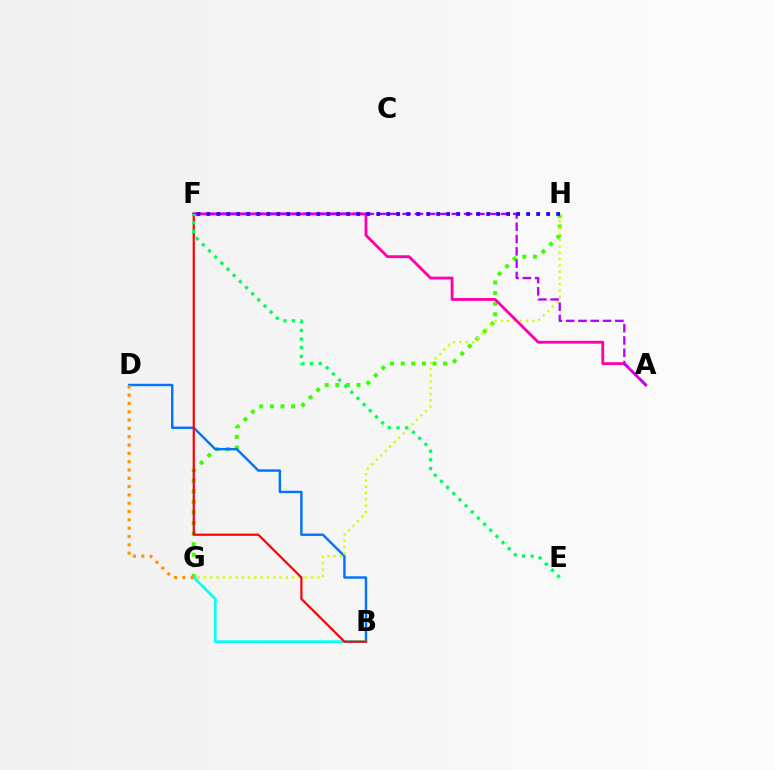{('G', 'H'): [{'color': '#3dff00', 'line_style': 'dotted', 'thickness': 2.88}, {'color': '#d1ff00', 'line_style': 'dotted', 'thickness': 1.71}], ('B', 'D'): [{'color': '#0074ff', 'line_style': 'solid', 'thickness': 1.75}], ('B', 'G'): [{'color': '#00fff6', 'line_style': 'solid', 'thickness': 1.93}], ('A', 'F'): [{'color': '#ff00ac', 'line_style': 'solid', 'thickness': 2.04}, {'color': '#b900ff', 'line_style': 'dashed', 'thickness': 1.67}], ('B', 'F'): [{'color': '#ff0000', 'line_style': 'solid', 'thickness': 1.58}], ('D', 'G'): [{'color': '#ff9400', 'line_style': 'dotted', 'thickness': 2.26}], ('E', 'F'): [{'color': '#00ff5c', 'line_style': 'dotted', 'thickness': 2.36}], ('F', 'H'): [{'color': '#2500ff', 'line_style': 'dotted', 'thickness': 2.72}]}